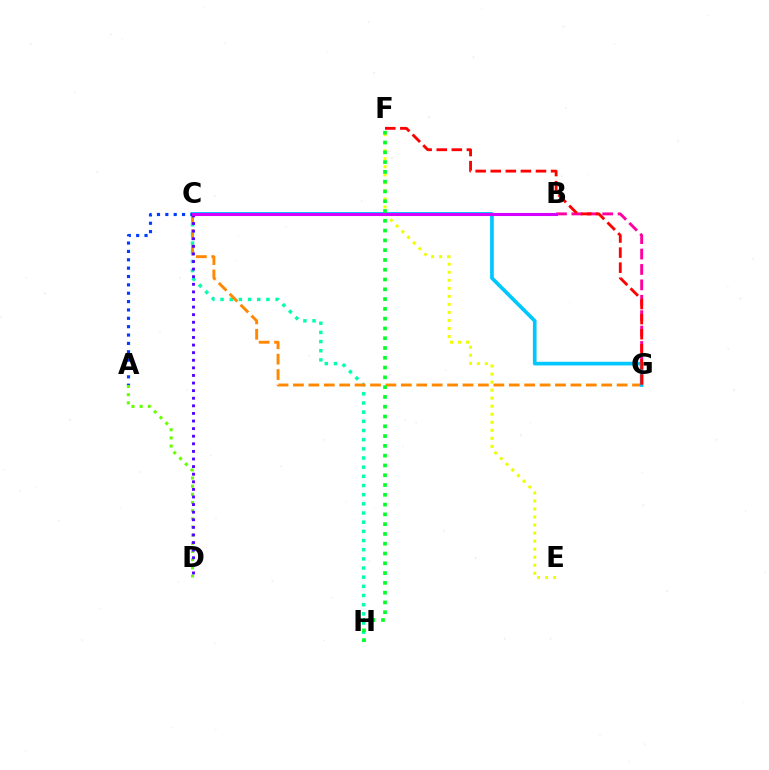{('C', 'H'): [{'color': '#00ffaf', 'line_style': 'dotted', 'thickness': 2.49}], ('C', 'G'): [{'color': '#ff8800', 'line_style': 'dashed', 'thickness': 2.09}, {'color': '#00c7ff', 'line_style': 'solid', 'thickness': 2.65}], ('E', 'F'): [{'color': '#eeff00', 'line_style': 'dotted', 'thickness': 2.18}], ('B', 'G'): [{'color': '#ff00a0', 'line_style': 'dashed', 'thickness': 2.09}], ('A', 'C'): [{'color': '#003fff', 'line_style': 'dotted', 'thickness': 2.27}], ('F', 'H'): [{'color': '#00ff27', 'line_style': 'dotted', 'thickness': 2.66}], ('F', 'G'): [{'color': '#ff0000', 'line_style': 'dashed', 'thickness': 2.05}], ('A', 'D'): [{'color': '#66ff00', 'line_style': 'dotted', 'thickness': 2.22}], ('C', 'D'): [{'color': '#4f00ff', 'line_style': 'dotted', 'thickness': 2.06}], ('B', 'C'): [{'color': '#d600ff', 'line_style': 'solid', 'thickness': 2.21}]}